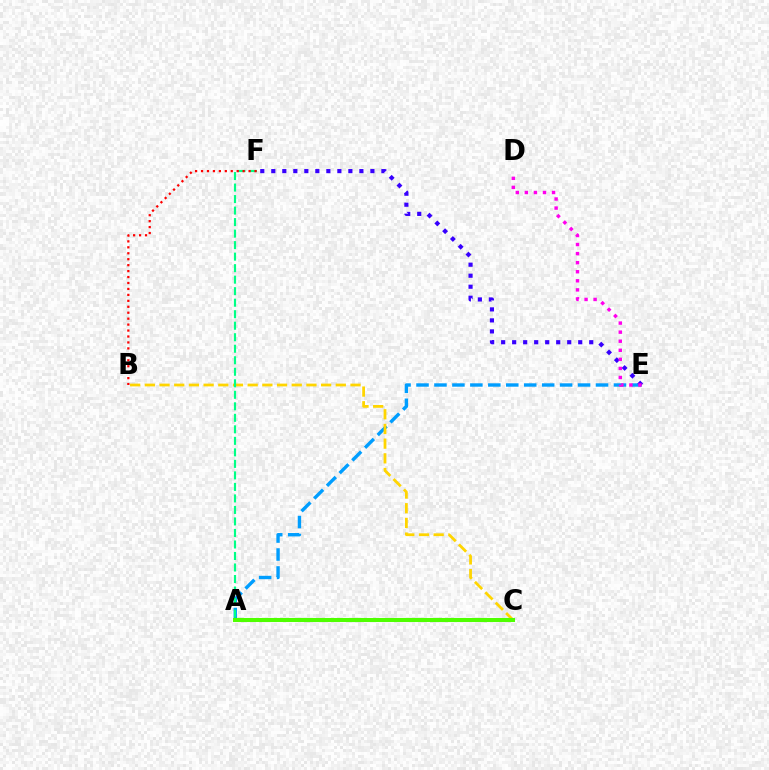{('A', 'E'): [{'color': '#009eff', 'line_style': 'dashed', 'thickness': 2.44}], ('B', 'C'): [{'color': '#ffd500', 'line_style': 'dashed', 'thickness': 2.0}], ('A', 'F'): [{'color': '#00ff86', 'line_style': 'dashed', 'thickness': 1.56}], ('A', 'C'): [{'color': '#4fff00', 'line_style': 'solid', 'thickness': 2.92}], ('E', 'F'): [{'color': '#3700ff', 'line_style': 'dotted', 'thickness': 2.99}], ('B', 'F'): [{'color': '#ff0000', 'line_style': 'dotted', 'thickness': 1.62}], ('D', 'E'): [{'color': '#ff00ed', 'line_style': 'dotted', 'thickness': 2.46}]}